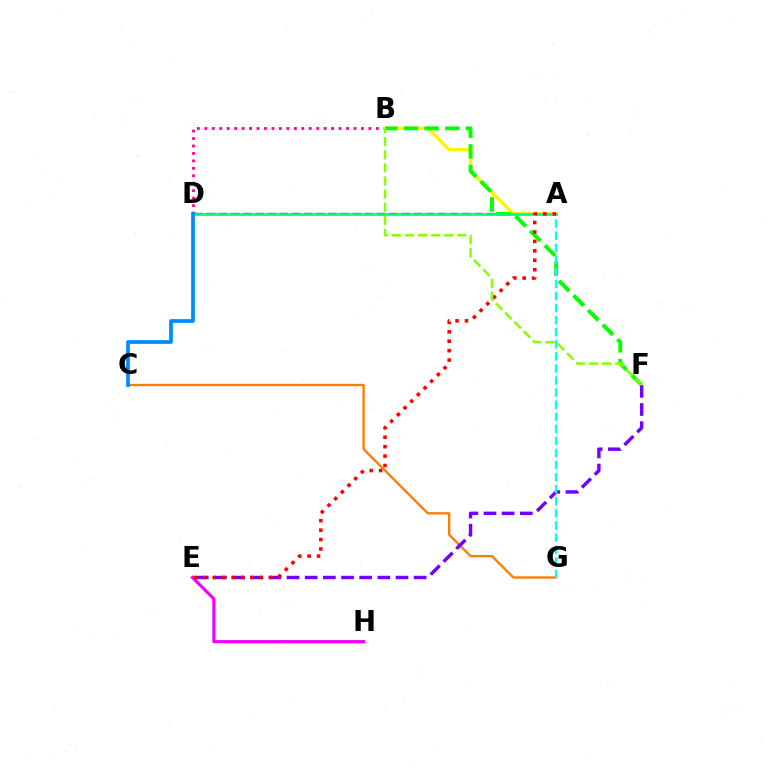{('A', 'D'): [{'color': '#0010ff', 'line_style': 'dashed', 'thickness': 1.65}, {'color': '#00ff74', 'line_style': 'solid', 'thickness': 1.93}], ('E', 'H'): [{'color': '#ee00ff', 'line_style': 'solid', 'thickness': 2.27}], ('B', 'D'): [{'color': '#ff0094', 'line_style': 'dotted', 'thickness': 2.03}], ('C', 'G'): [{'color': '#ff7c00', 'line_style': 'solid', 'thickness': 1.68}], ('A', 'B'): [{'color': '#fcf500', 'line_style': 'solid', 'thickness': 2.44}], ('B', 'F'): [{'color': '#08ff00', 'line_style': 'dashed', 'thickness': 2.81}, {'color': '#84ff00', 'line_style': 'dashed', 'thickness': 1.78}], ('E', 'F'): [{'color': '#7200ff', 'line_style': 'dashed', 'thickness': 2.47}], ('A', 'G'): [{'color': '#00fff6', 'line_style': 'dashed', 'thickness': 1.64}], ('A', 'E'): [{'color': '#ff0000', 'line_style': 'dotted', 'thickness': 2.56}], ('C', 'D'): [{'color': '#008cff', 'line_style': 'solid', 'thickness': 2.69}]}